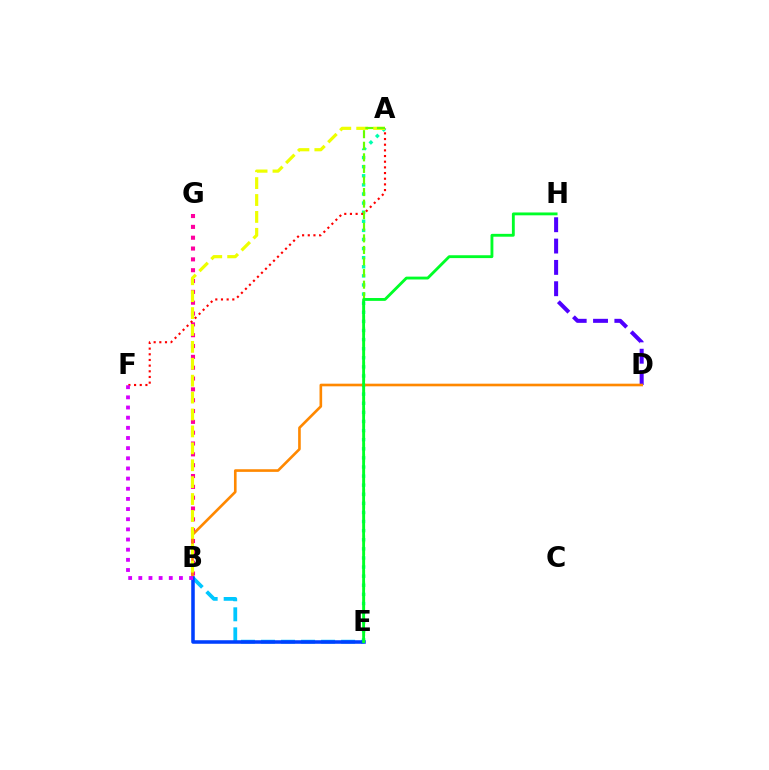{('B', 'G'): [{'color': '#ff00a0', 'line_style': 'dotted', 'thickness': 2.94}], ('A', 'E'): [{'color': '#00ffaf', 'line_style': 'dotted', 'thickness': 2.47}, {'color': '#66ff00', 'line_style': 'dashed', 'thickness': 1.57}], ('B', 'E'): [{'color': '#00c7ff', 'line_style': 'dashed', 'thickness': 2.72}, {'color': '#003fff', 'line_style': 'solid', 'thickness': 2.55}], ('D', 'H'): [{'color': '#4f00ff', 'line_style': 'dashed', 'thickness': 2.9}], ('B', 'D'): [{'color': '#ff8800', 'line_style': 'solid', 'thickness': 1.89}], ('A', 'B'): [{'color': '#eeff00', 'line_style': 'dashed', 'thickness': 2.3}], ('A', 'F'): [{'color': '#ff0000', 'line_style': 'dotted', 'thickness': 1.54}], ('E', 'H'): [{'color': '#00ff27', 'line_style': 'solid', 'thickness': 2.05}], ('B', 'F'): [{'color': '#d600ff', 'line_style': 'dotted', 'thickness': 2.76}]}